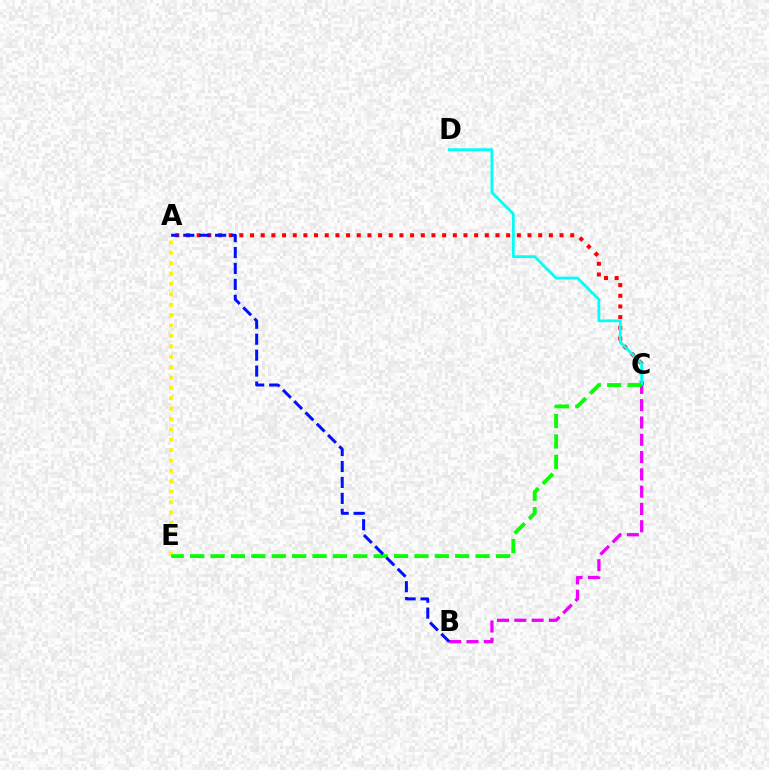{('A', 'E'): [{'color': '#fcf500', 'line_style': 'dotted', 'thickness': 2.82}], ('A', 'C'): [{'color': '#ff0000', 'line_style': 'dotted', 'thickness': 2.9}], ('C', 'D'): [{'color': '#00fff6', 'line_style': 'solid', 'thickness': 2.01}], ('B', 'C'): [{'color': '#ee00ff', 'line_style': 'dashed', 'thickness': 2.35}], ('C', 'E'): [{'color': '#08ff00', 'line_style': 'dashed', 'thickness': 2.77}], ('A', 'B'): [{'color': '#0010ff', 'line_style': 'dashed', 'thickness': 2.16}]}